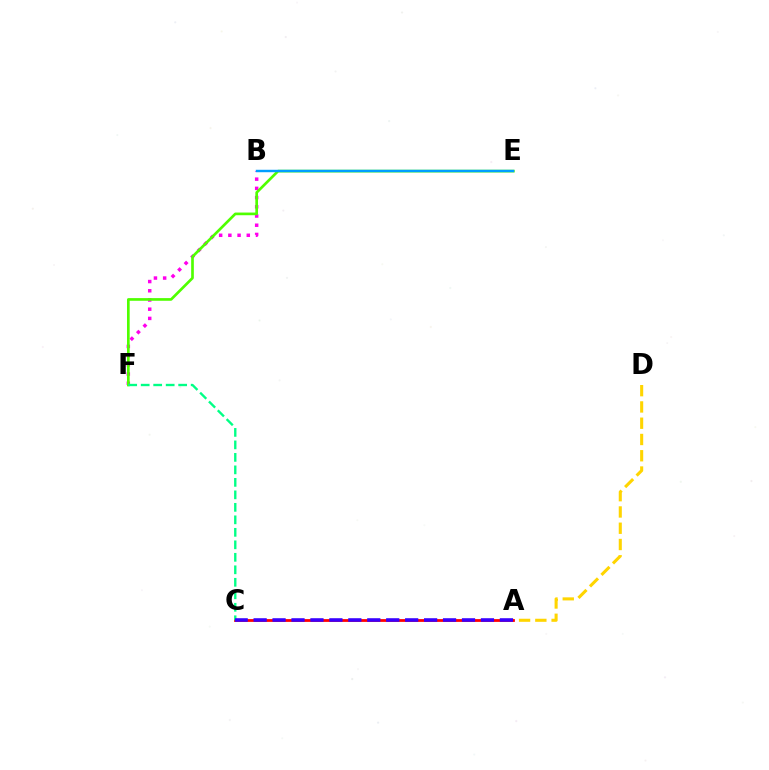{('A', 'D'): [{'color': '#ffd500', 'line_style': 'dashed', 'thickness': 2.21}], ('B', 'F'): [{'color': '#ff00ed', 'line_style': 'dotted', 'thickness': 2.5}], ('E', 'F'): [{'color': '#4fff00', 'line_style': 'solid', 'thickness': 1.92}], ('A', 'C'): [{'color': '#ff0000', 'line_style': 'solid', 'thickness': 2.0}, {'color': '#3700ff', 'line_style': 'dashed', 'thickness': 2.57}], ('C', 'F'): [{'color': '#00ff86', 'line_style': 'dashed', 'thickness': 1.7}], ('B', 'E'): [{'color': '#009eff', 'line_style': 'solid', 'thickness': 1.76}]}